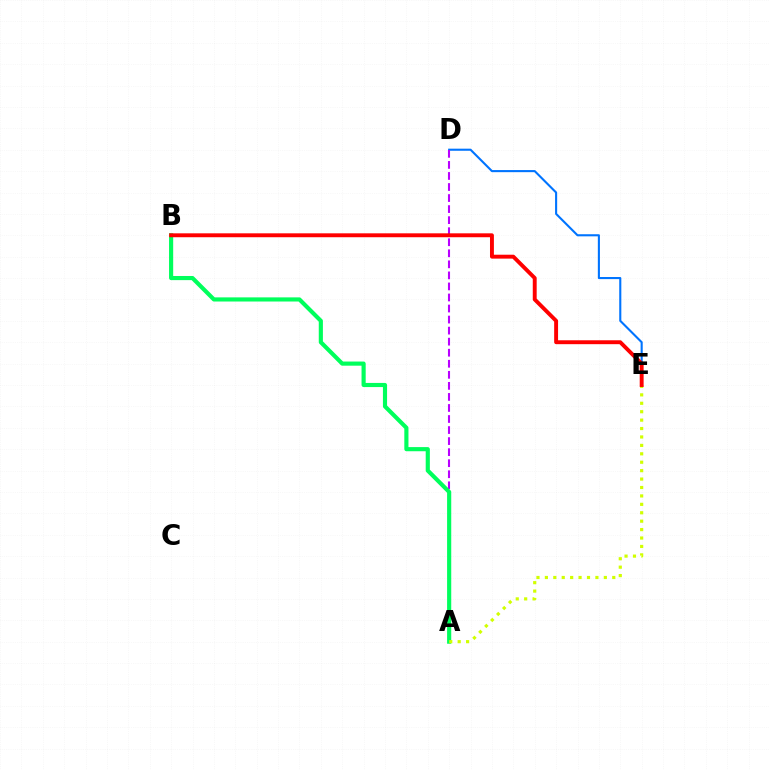{('D', 'E'): [{'color': '#0074ff', 'line_style': 'solid', 'thickness': 1.51}], ('A', 'D'): [{'color': '#b900ff', 'line_style': 'dashed', 'thickness': 1.5}], ('A', 'B'): [{'color': '#00ff5c', 'line_style': 'solid', 'thickness': 2.98}], ('A', 'E'): [{'color': '#d1ff00', 'line_style': 'dotted', 'thickness': 2.29}], ('B', 'E'): [{'color': '#ff0000', 'line_style': 'solid', 'thickness': 2.81}]}